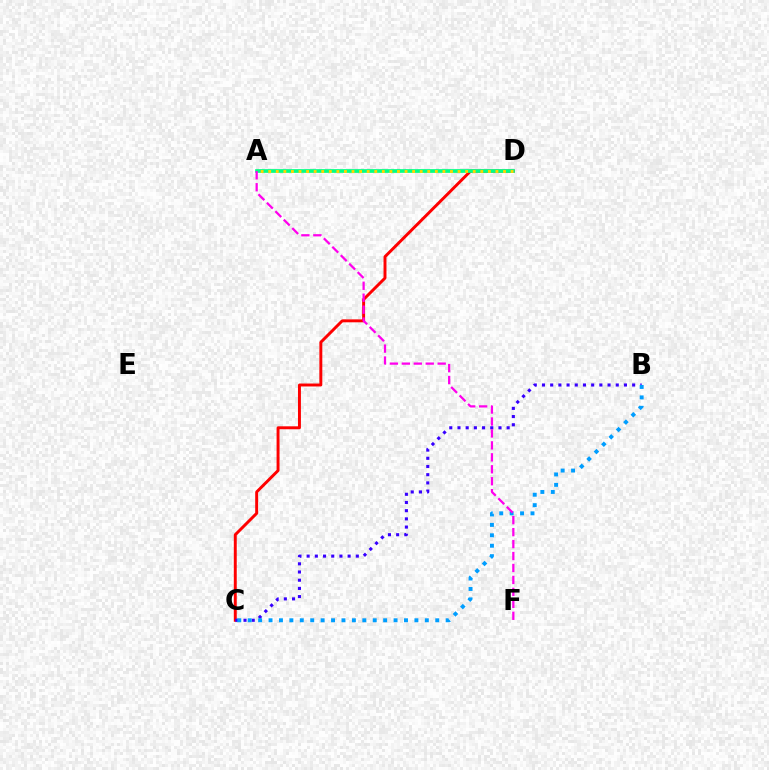{('A', 'D'): [{'color': '#4fff00', 'line_style': 'dashed', 'thickness': 1.69}, {'color': '#00ff86', 'line_style': 'solid', 'thickness': 2.65}, {'color': '#ffd500', 'line_style': 'dotted', 'thickness': 2.06}], ('C', 'D'): [{'color': '#ff0000', 'line_style': 'solid', 'thickness': 2.12}], ('B', 'C'): [{'color': '#3700ff', 'line_style': 'dotted', 'thickness': 2.23}, {'color': '#009eff', 'line_style': 'dotted', 'thickness': 2.83}], ('A', 'F'): [{'color': '#ff00ed', 'line_style': 'dashed', 'thickness': 1.62}]}